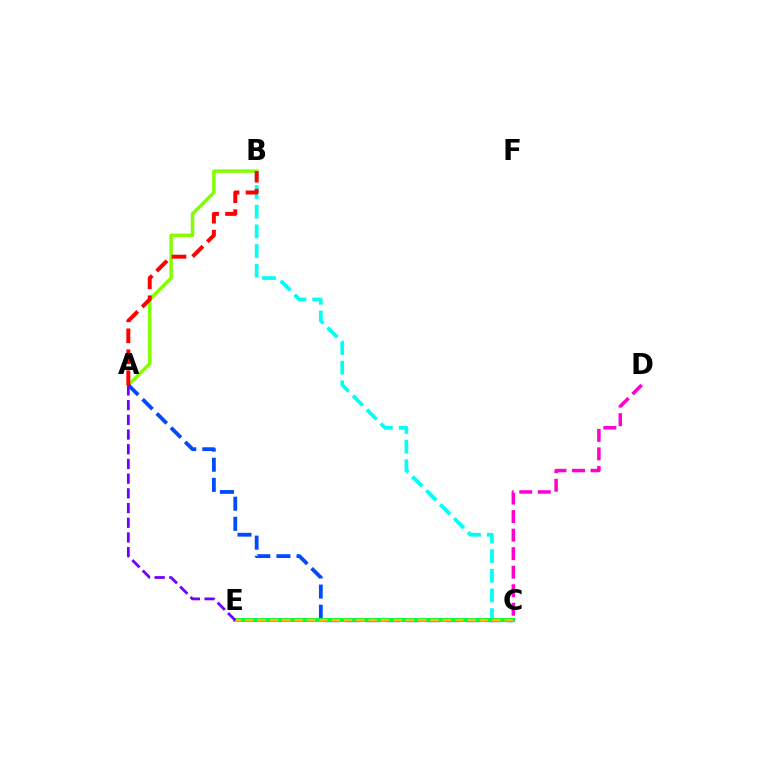{('A', 'B'): [{'color': '#84ff00', 'line_style': 'solid', 'thickness': 2.5}, {'color': '#ff0000', 'line_style': 'dashed', 'thickness': 2.85}], ('B', 'C'): [{'color': '#00fff6', 'line_style': 'dashed', 'thickness': 2.67}], ('A', 'C'): [{'color': '#004bff', 'line_style': 'dashed', 'thickness': 2.73}], ('C', 'E'): [{'color': '#00ff39', 'line_style': 'solid', 'thickness': 2.85}, {'color': '#ffbd00', 'line_style': 'dashed', 'thickness': 1.68}], ('A', 'E'): [{'color': '#7200ff', 'line_style': 'dashed', 'thickness': 2.0}], ('C', 'D'): [{'color': '#ff00cf', 'line_style': 'dashed', 'thickness': 2.52}]}